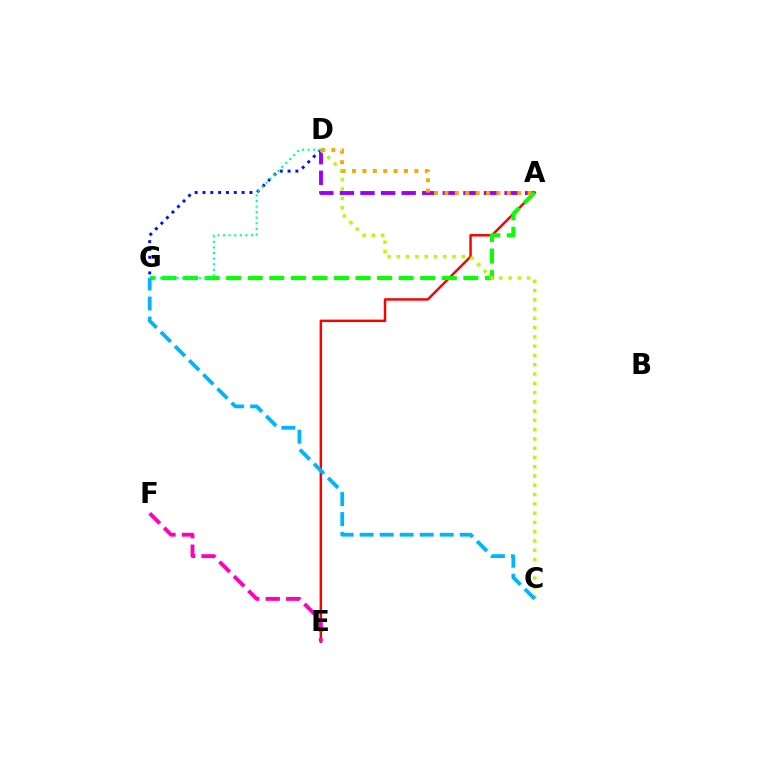{('A', 'E'): [{'color': '#ff0000', 'line_style': 'solid', 'thickness': 1.78}], ('A', 'D'): [{'color': '#9b00ff', 'line_style': 'dashed', 'thickness': 2.8}, {'color': '#ffa500', 'line_style': 'dotted', 'thickness': 2.83}], ('A', 'G'): [{'color': '#08ff00', 'line_style': 'dashed', 'thickness': 2.93}], ('E', 'F'): [{'color': '#ff00bd', 'line_style': 'dashed', 'thickness': 2.78}], ('D', 'G'): [{'color': '#0010ff', 'line_style': 'dotted', 'thickness': 2.13}, {'color': '#00ff9d', 'line_style': 'dotted', 'thickness': 1.52}], ('C', 'D'): [{'color': '#b3ff00', 'line_style': 'dotted', 'thickness': 2.52}], ('C', 'G'): [{'color': '#00b5ff', 'line_style': 'dashed', 'thickness': 2.72}]}